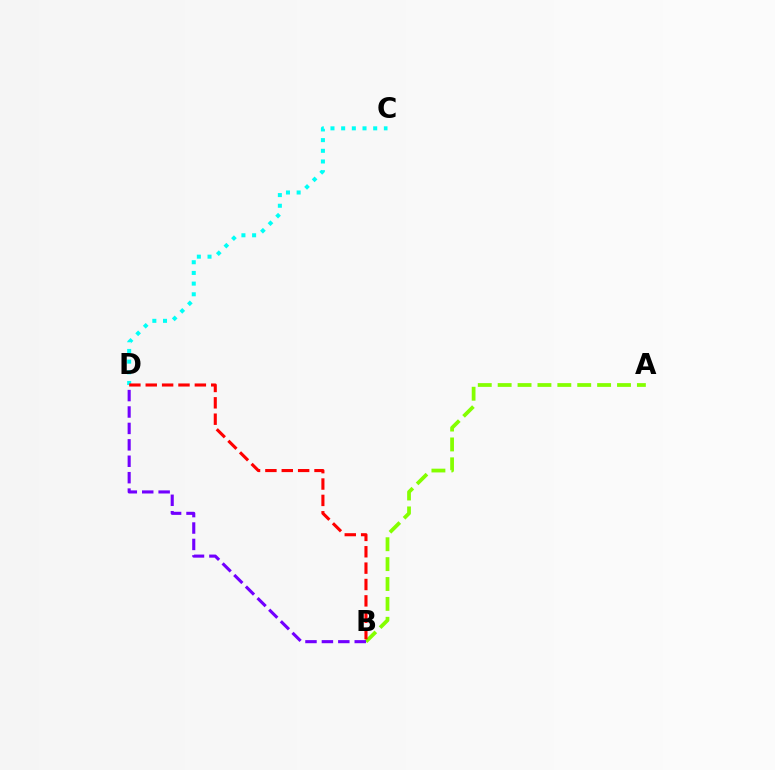{('A', 'B'): [{'color': '#84ff00', 'line_style': 'dashed', 'thickness': 2.7}], ('B', 'D'): [{'color': '#7200ff', 'line_style': 'dashed', 'thickness': 2.23}, {'color': '#ff0000', 'line_style': 'dashed', 'thickness': 2.22}], ('C', 'D'): [{'color': '#00fff6', 'line_style': 'dotted', 'thickness': 2.9}]}